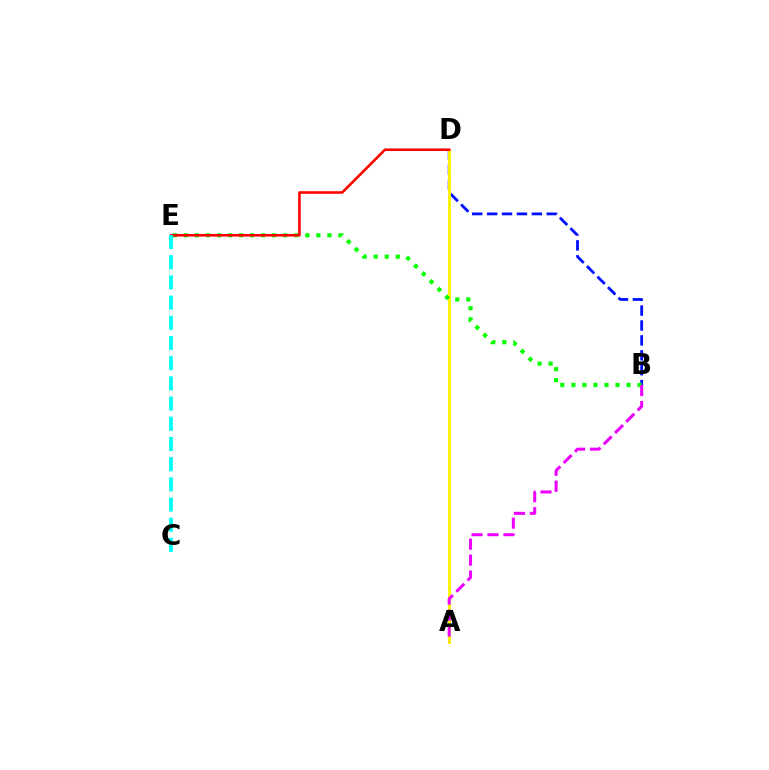{('B', 'D'): [{'color': '#0010ff', 'line_style': 'dashed', 'thickness': 2.02}], ('A', 'D'): [{'color': '#fcf500', 'line_style': 'solid', 'thickness': 2.11}], ('B', 'E'): [{'color': '#08ff00', 'line_style': 'dotted', 'thickness': 3.0}], ('A', 'B'): [{'color': '#ee00ff', 'line_style': 'dashed', 'thickness': 2.17}], ('D', 'E'): [{'color': '#ff0000', 'line_style': 'solid', 'thickness': 1.86}], ('C', 'E'): [{'color': '#00fff6', 'line_style': 'dashed', 'thickness': 2.74}]}